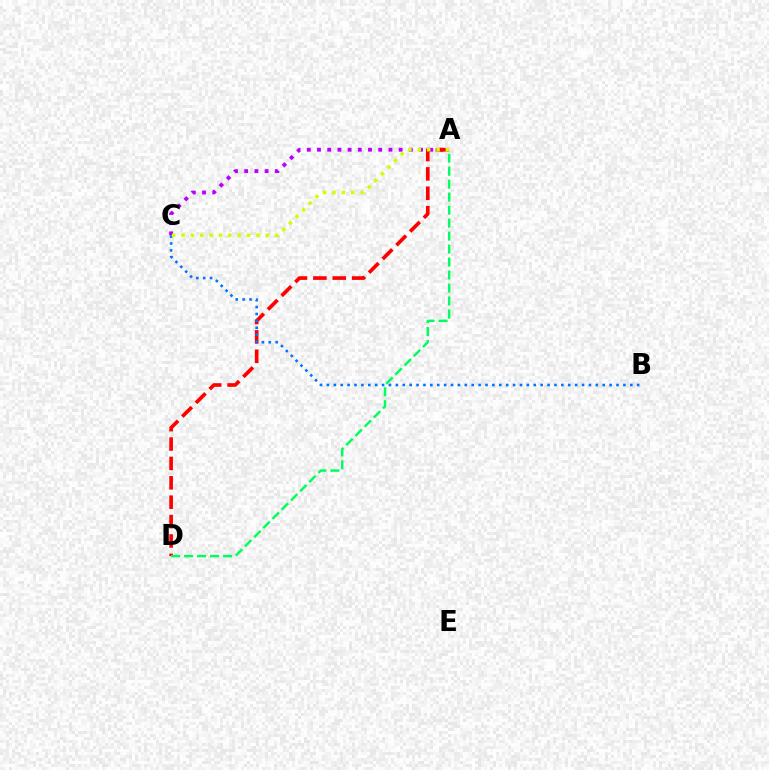{('A', 'C'): [{'color': '#b900ff', 'line_style': 'dotted', 'thickness': 2.77}, {'color': '#d1ff00', 'line_style': 'dotted', 'thickness': 2.55}], ('A', 'D'): [{'color': '#ff0000', 'line_style': 'dashed', 'thickness': 2.63}, {'color': '#00ff5c', 'line_style': 'dashed', 'thickness': 1.76}], ('B', 'C'): [{'color': '#0074ff', 'line_style': 'dotted', 'thickness': 1.87}]}